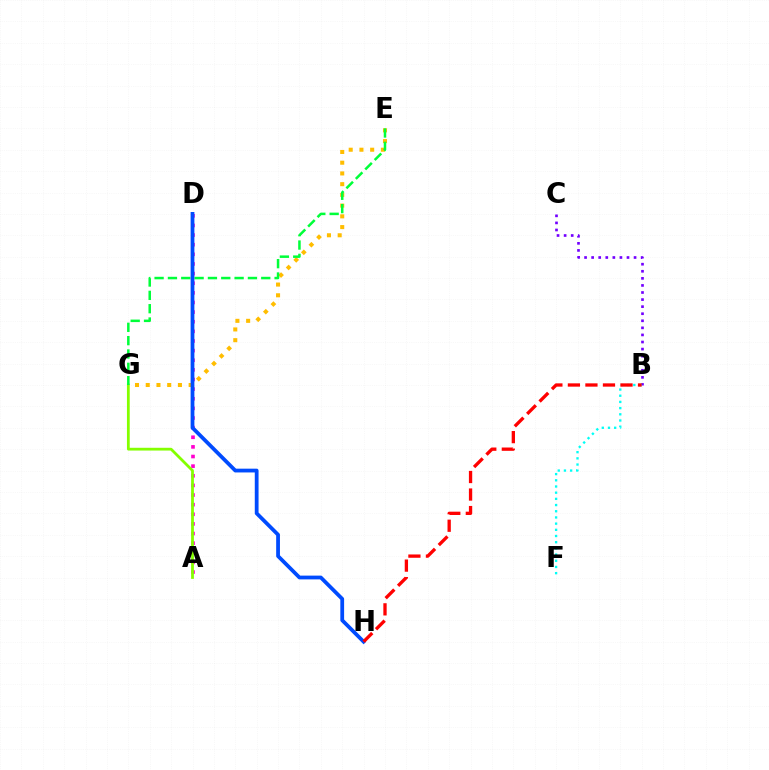{('E', 'G'): [{'color': '#ffbd00', 'line_style': 'dotted', 'thickness': 2.92}, {'color': '#00ff39', 'line_style': 'dashed', 'thickness': 1.81}], ('B', 'C'): [{'color': '#7200ff', 'line_style': 'dotted', 'thickness': 1.92}], ('B', 'F'): [{'color': '#00fff6', 'line_style': 'dotted', 'thickness': 1.68}], ('A', 'D'): [{'color': '#ff00cf', 'line_style': 'dotted', 'thickness': 2.62}], ('A', 'G'): [{'color': '#84ff00', 'line_style': 'solid', 'thickness': 2.0}], ('D', 'H'): [{'color': '#004bff', 'line_style': 'solid', 'thickness': 2.72}], ('B', 'H'): [{'color': '#ff0000', 'line_style': 'dashed', 'thickness': 2.38}]}